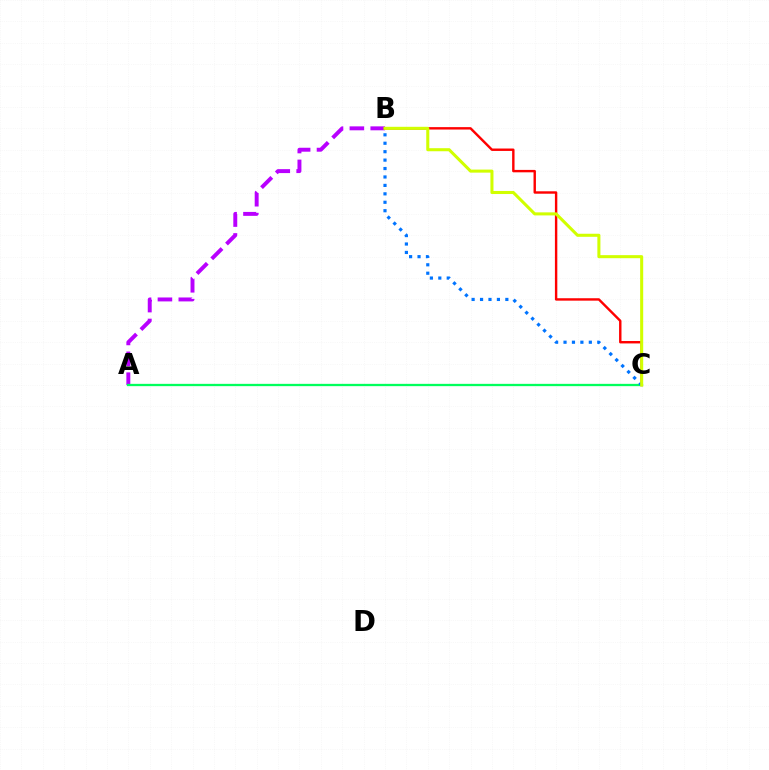{('A', 'B'): [{'color': '#b900ff', 'line_style': 'dashed', 'thickness': 2.83}], ('B', 'C'): [{'color': '#ff0000', 'line_style': 'solid', 'thickness': 1.74}, {'color': '#0074ff', 'line_style': 'dotted', 'thickness': 2.29}, {'color': '#d1ff00', 'line_style': 'solid', 'thickness': 2.2}], ('A', 'C'): [{'color': '#00ff5c', 'line_style': 'solid', 'thickness': 1.65}]}